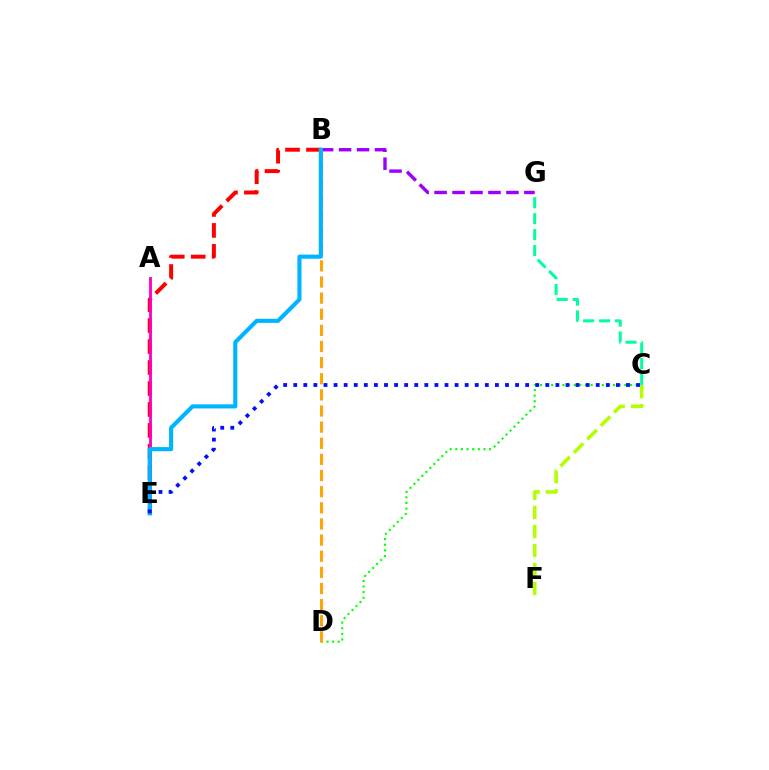{('B', 'G'): [{'color': '#9b00ff', 'line_style': 'dashed', 'thickness': 2.44}], ('C', 'D'): [{'color': '#08ff00', 'line_style': 'dotted', 'thickness': 1.53}], ('B', 'D'): [{'color': '#ffa500', 'line_style': 'dashed', 'thickness': 2.19}], ('B', 'E'): [{'color': '#ff0000', 'line_style': 'dashed', 'thickness': 2.85}, {'color': '#00b5ff', 'line_style': 'solid', 'thickness': 2.95}], ('A', 'E'): [{'color': '#ff00bd', 'line_style': 'solid', 'thickness': 2.05}], ('C', 'G'): [{'color': '#00ff9d', 'line_style': 'dashed', 'thickness': 2.17}], ('C', 'F'): [{'color': '#b3ff00', 'line_style': 'dashed', 'thickness': 2.58}], ('C', 'E'): [{'color': '#0010ff', 'line_style': 'dotted', 'thickness': 2.74}]}